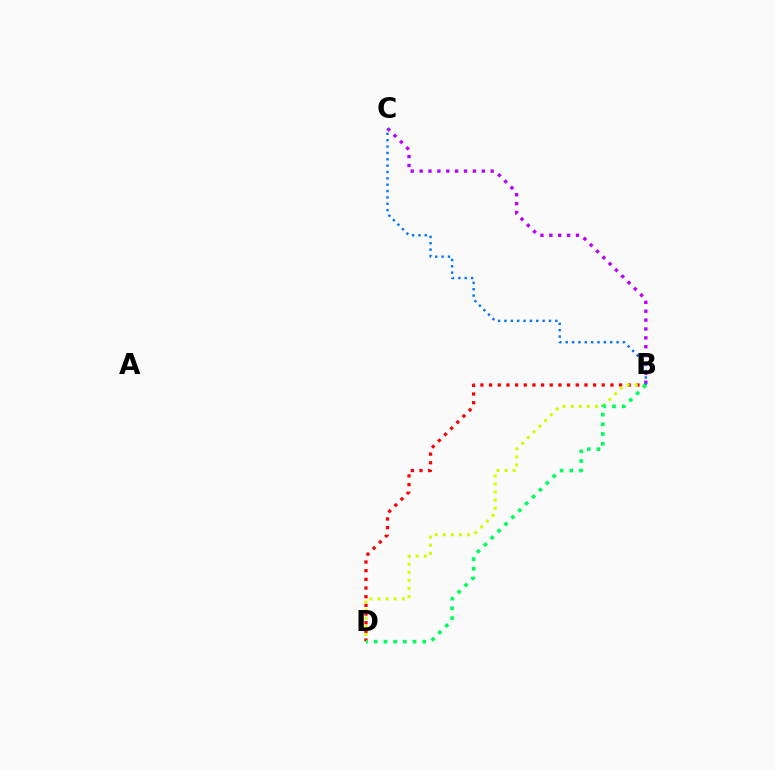{('B', 'D'): [{'color': '#ff0000', 'line_style': 'dotted', 'thickness': 2.35}, {'color': '#d1ff00', 'line_style': 'dotted', 'thickness': 2.2}, {'color': '#00ff5c', 'line_style': 'dotted', 'thickness': 2.64}], ('B', 'C'): [{'color': '#b900ff', 'line_style': 'dotted', 'thickness': 2.41}, {'color': '#0074ff', 'line_style': 'dotted', 'thickness': 1.73}]}